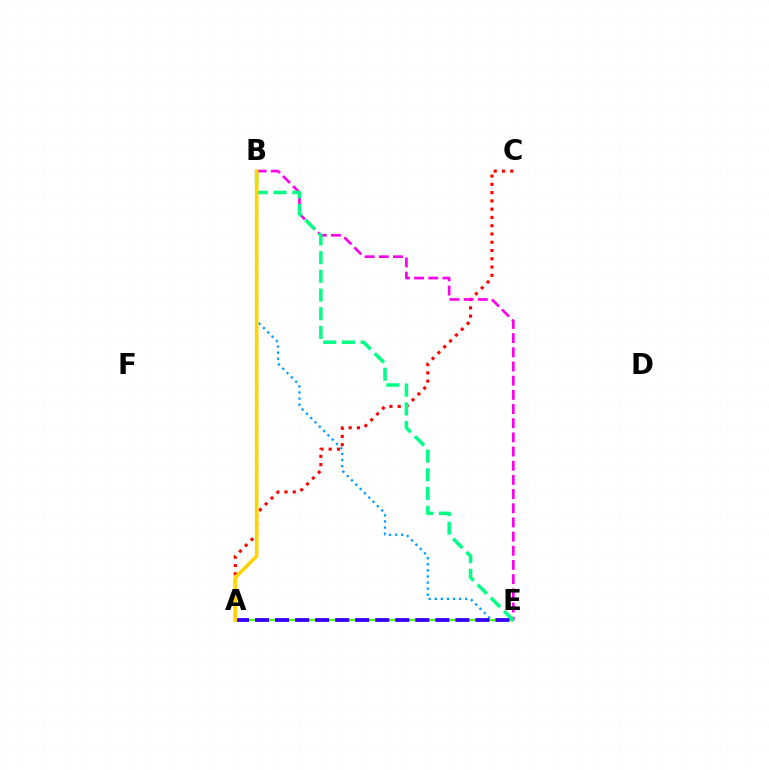{('B', 'E'): [{'color': '#009eff', 'line_style': 'dotted', 'thickness': 1.65}, {'color': '#ff00ed', 'line_style': 'dashed', 'thickness': 1.93}, {'color': '#00ff86', 'line_style': 'dashed', 'thickness': 2.54}], ('A', 'C'): [{'color': '#ff0000', 'line_style': 'dotted', 'thickness': 2.25}], ('A', 'E'): [{'color': '#4fff00', 'line_style': 'solid', 'thickness': 1.65}, {'color': '#3700ff', 'line_style': 'dashed', 'thickness': 2.72}], ('A', 'B'): [{'color': '#ffd500', 'line_style': 'solid', 'thickness': 2.58}]}